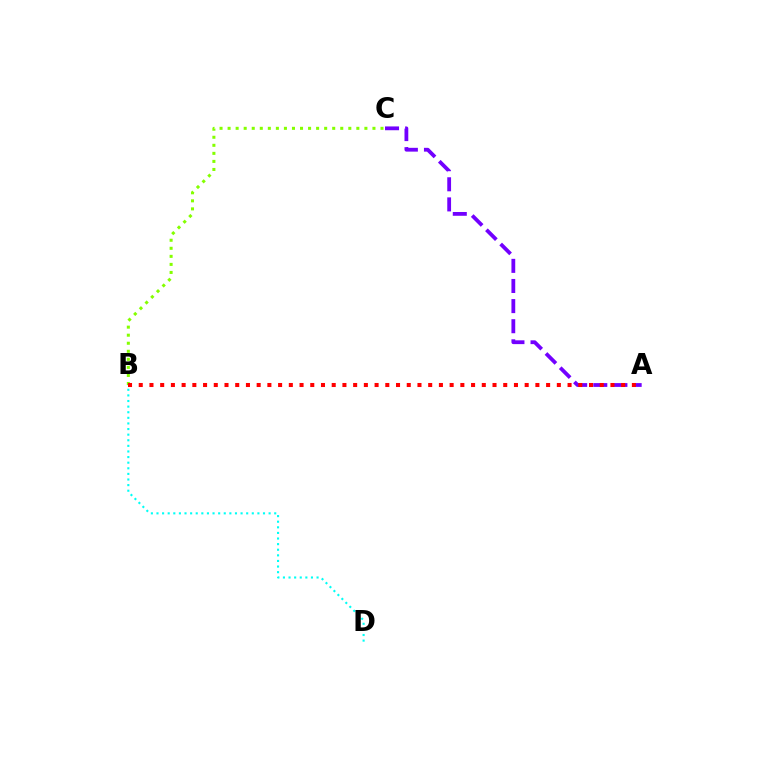{('B', 'D'): [{'color': '#00fff6', 'line_style': 'dotted', 'thickness': 1.52}], ('B', 'C'): [{'color': '#84ff00', 'line_style': 'dotted', 'thickness': 2.19}], ('A', 'C'): [{'color': '#7200ff', 'line_style': 'dashed', 'thickness': 2.73}], ('A', 'B'): [{'color': '#ff0000', 'line_style': 'dotted', 'thickness': 2.91}]}